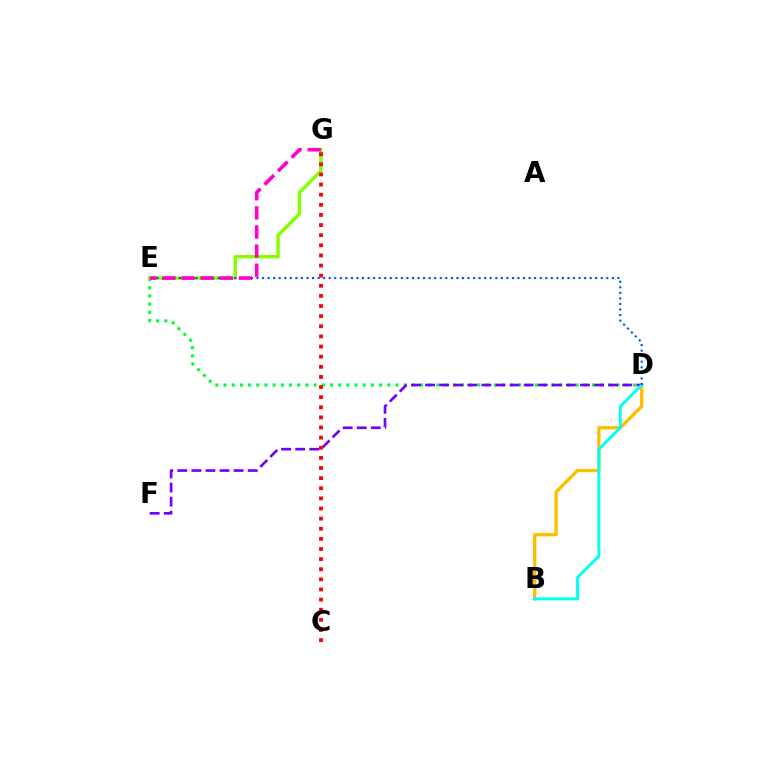{('D', 'E'): [{'color': '#00ff39', 'line_style': 'dotted', 'thickness': 2.23}, {'color': '#004bff', 'line_style': 'dotted', 'thickness': 1.51}], ('D', 'F'): [{'color': '#7200ff', 'line_style': 'dashed', 'thickness': 1.91}], ('B', 'D'): [{'color': '#ffbd00', 'line_style': 'solid', 'thickness': 2.36}, {'color': '#00fff6', 'line_style': 'solid', 'thickness': 2.12}], ('E', 'G'): [{'color': '#84ff00', 'line_style': 'solid', 'thickness': 2.46}, {'color': '#ff00cf', 'line_style': 'dashed', 'thickness': 2.6}], ('C', 'G'): [{'color': '#ff0000', 'line_style': 'dotted', 'thickness': 2.75}]}